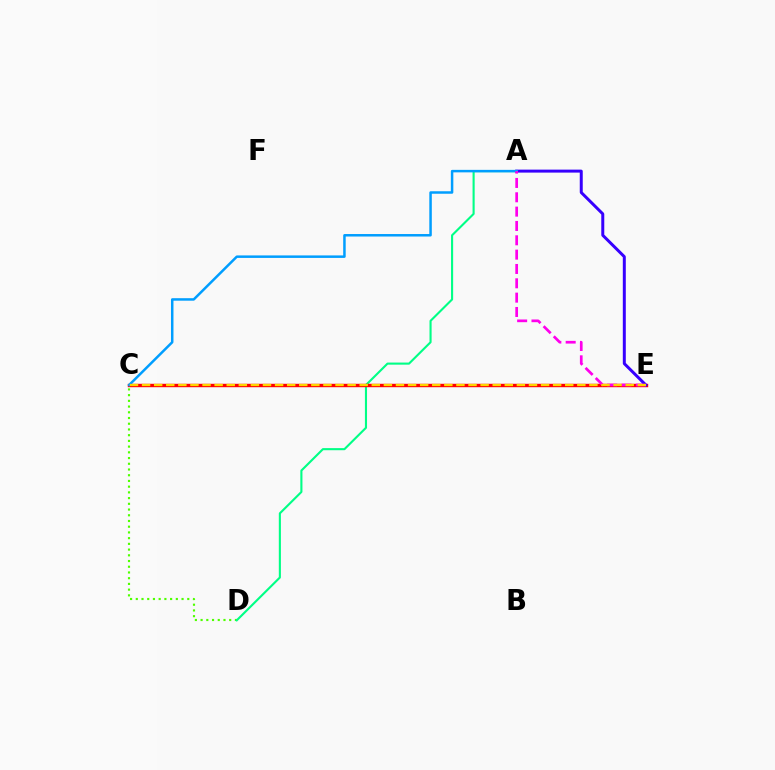{('C', 'D'): [{'color': '#4fff00', 'line_style': 'dotted', 'thickness': 1.55}], ('A', 'D'): [{'color': '#00ff86', 'line_style': 'solid', 'thickness': 1.52}], ('C', 'E'): [{'color': '#ff0000', 'line_style': 'solid', 'thickness': 2.46}, {'color': '#ffd500', 'line_style': 'dashed', 'thickness': 1.64}], ('A', 'E'): [{'color': '#3700ff', 'line_style': 'solid', 'thickness': 2.15}, {'color': '#ff00ed', 'line_style': 'dashed', 'thickness': 1.95}], ('A', 'C'): [{'color': '#009eff', 'line_style': 'solid', 'thickness': 1.8}]}